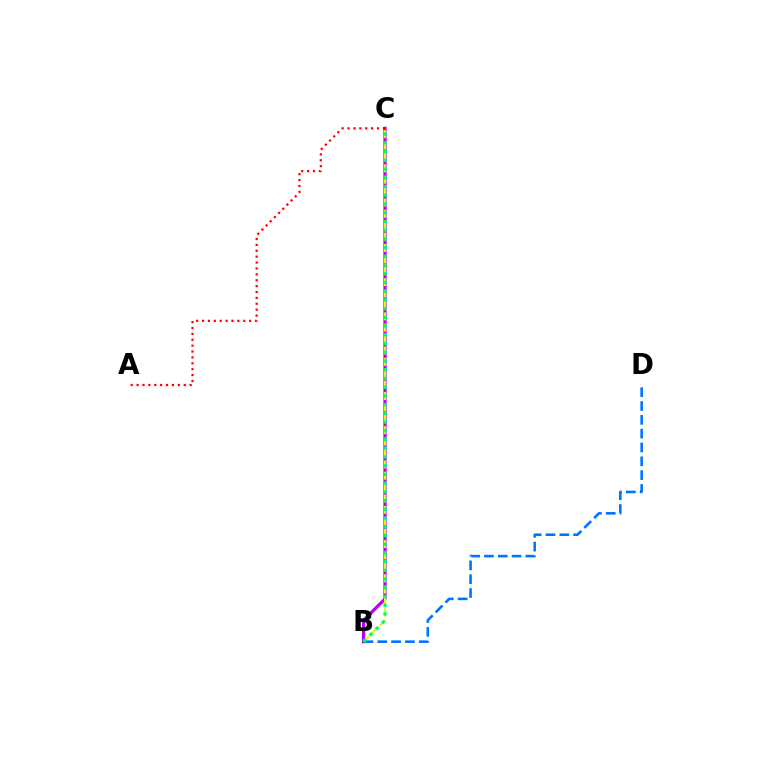{('B', 'C'): [{'color': '#b900ff', 'line_style': 'solid', 'thickness': 2.35}, {'color': '#d1ff00', 'line_style': 'dashed', 'thickness': 1.55}, {'color': '#00ff5c', 'line_style': 'dotted', 'thickness': 2.37}], ('A', 'C'): [{'color': '#ff0000', 'line_style': 'dotted', 'thickness': 1.6}], ('B', 'D'): [{'color': '#0074ff', 'line_style': 'dashed', 'thickness': 1.88}]}